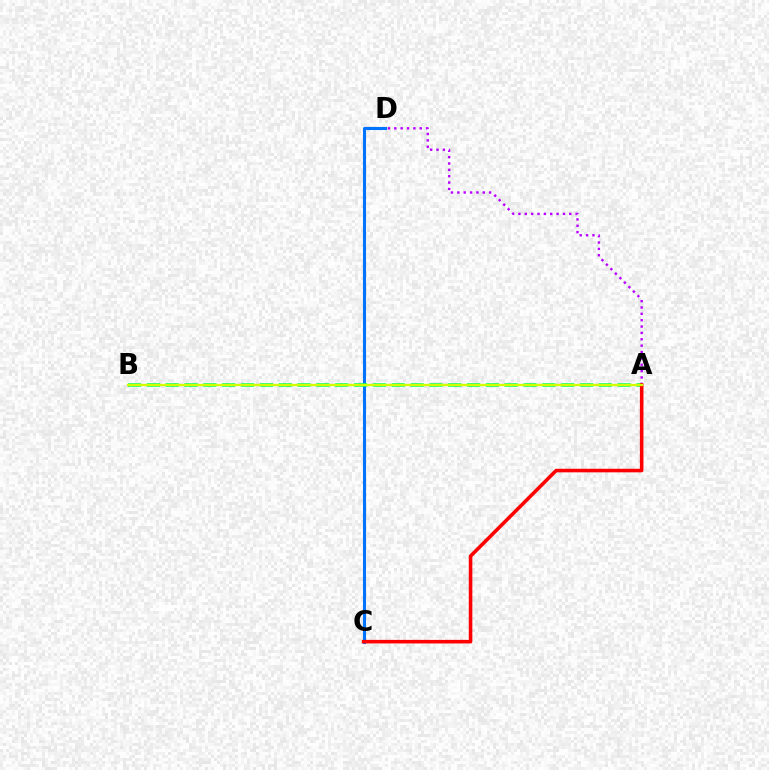{('A', 'D'): [{'color': '#b900ff', 'line_style': 'dotted', 'thickness': 1.73}], ('C', 'D'): [{'color': '#0074ff', 'line_style': 'solid', 'thickness': 2.22}], ('A', 'B'): [{'color': '#00ff5c', 'line_style': 'dashed', 'thickness': 2.56}, {'color': '#d1ff00', 'line_style': 'solid', 'thickness': 1.65}], ('A', 'C'): [{'color': '#ff0000', 'line_style': 'solid', 'thickness': 2.57}]}